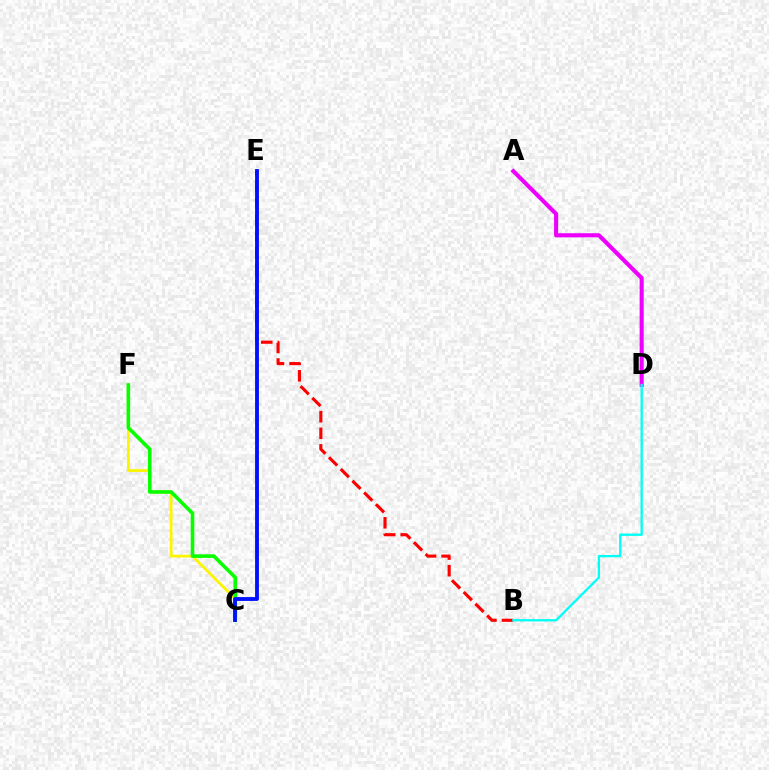{('A', 'D'): [{'color': '#ee00ff', 'line_style': 'solid', 'thickness': 2.94}], ('C', 'F'): [{'color': '#fcf500', 'line_style': 'solid', 'thickness': 2.0}, {'color': '#08ff00', 'line_style': 'solid', 'thickness': 2.58}], ('B', 'E'): [{'color': '#ff0000', 'line_style': 'dashed', 'thickness': 2.25}], ('B', 'D'): [{'color': '#00fff6', 'line_style': 'solid', 'thickness': 1.68}], ('C', 'E'): [{'color': '#0010ff', 'line_style': 'solid', 'thickness': 2.77}]}